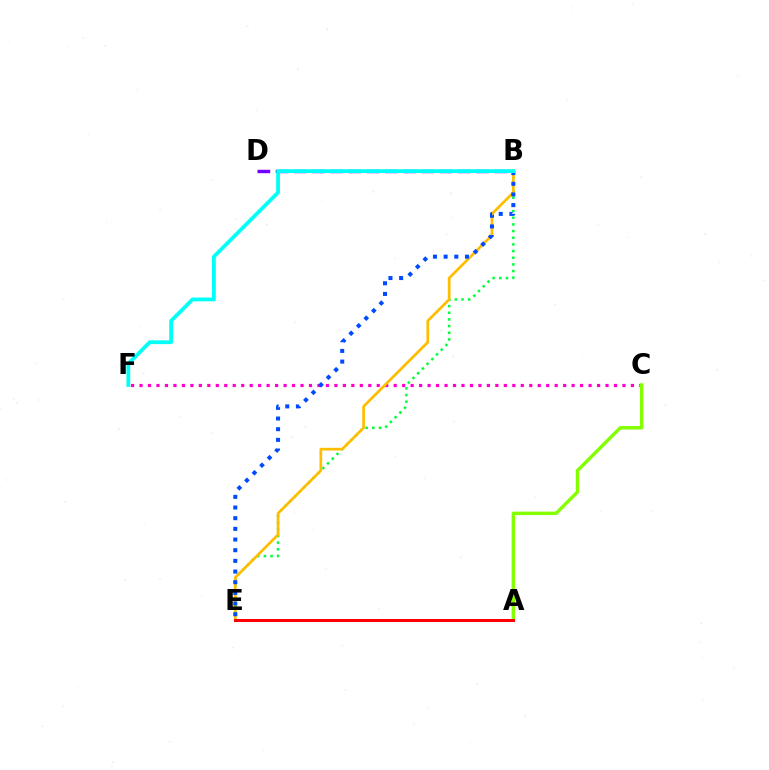{('B', 'D'): [{'color': '#7200ff', 'line_style': 'dashed', 'thickness': 2.48}], ('C', 'F'): [{'color': '#ff00cf', 'line_style': 'dotted', 'thickness': 2.3}], ('B', 'E'): [{'color': '#00ff39', 'line_style': 'dotted', 'thickness': 1.81}, {'color': '#ffbd00', 'line_style': 'solid', 'thickness': 1.95}, {'color': '#004bff', 'line_style': 'dotted', 'thickness': 2.9}], ('A', 'C'): [{'color': '#84ff00', 'line_style': 'solid', 'thickness': 2.46}], ('A', 'E'): [{'color': '#ff0000', 'line_style': 'solid', 'thickness': 2.17}], ('B', 'F'): [{'color': '#00fff6', 'line_style': 'solid', 'thickness': 2.73}]}